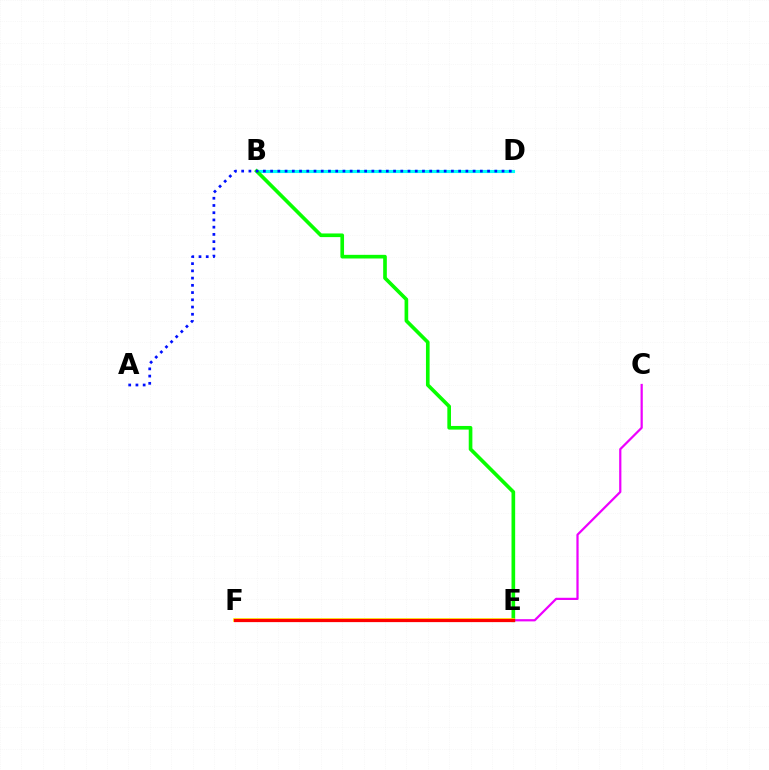{('B', 'D'): [{'color': '#00fff6', 'line_style': 'solid', 'thickness': 2.25}], ('C', 'E'): [{'color': '#ee00ff', 'line_style': 'solid', 'thickness': 1.6}], ('B', 'E'): [{'color': '#08ff00', 'line_style': 'solid', 'thickness': 2.63}], ('E', 'F'): [{'color': '#fcf500', 'line_style': 'solid', 'thickness': 2.63}, {'color': '#ff0000', 'line_style': 'solid', 'thickness': 2.33}], ('A', 'D'): [{'color': '#0010ff', 'line_style': 'dotted', 'thickness': 1.96}]}